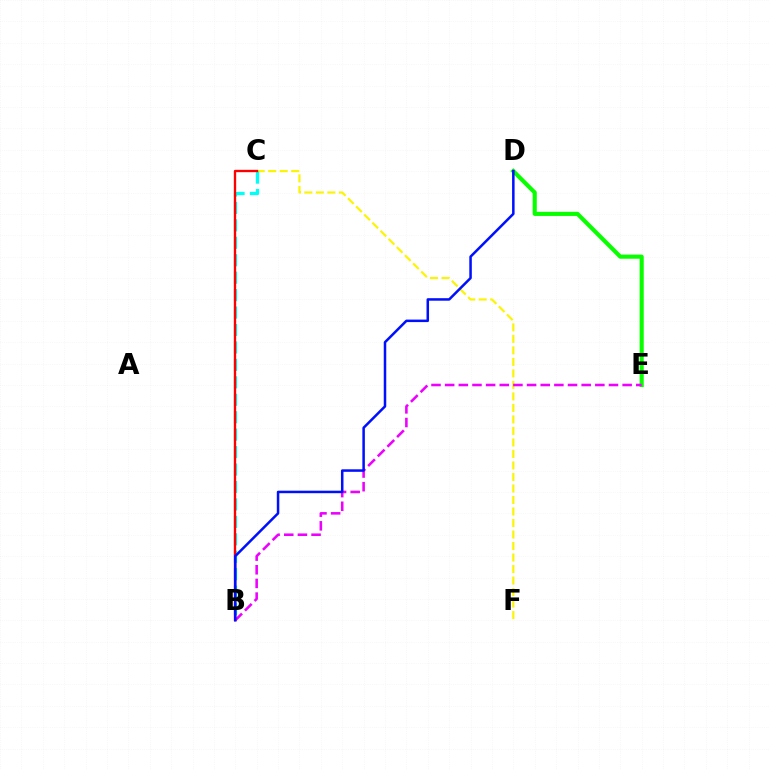{('D', 'E'): [{'color': '#08ff00', 'line_style': 'solid', 'thickness': 2.96}], ('C', 'F'): [{'color': '#fcf500', 'line_style': 'dashed', 'thickness': 1.56}], ('B', 'E'): [{'color': '#ee00ff', 'line_style': 'dashed', 'thickness': 1.85}], ('B', 'C'): [{'color': '#00fff6', 'line_style': 'dashed', 'thickness': 2.37}, {'color': '#ff0000', 'line_style': 'solid', 'thickness': 1.69}], ('B', 'D'): [{'color': '#0010ff', 'line_style': 'solid', 'thickness': 1.81}]}